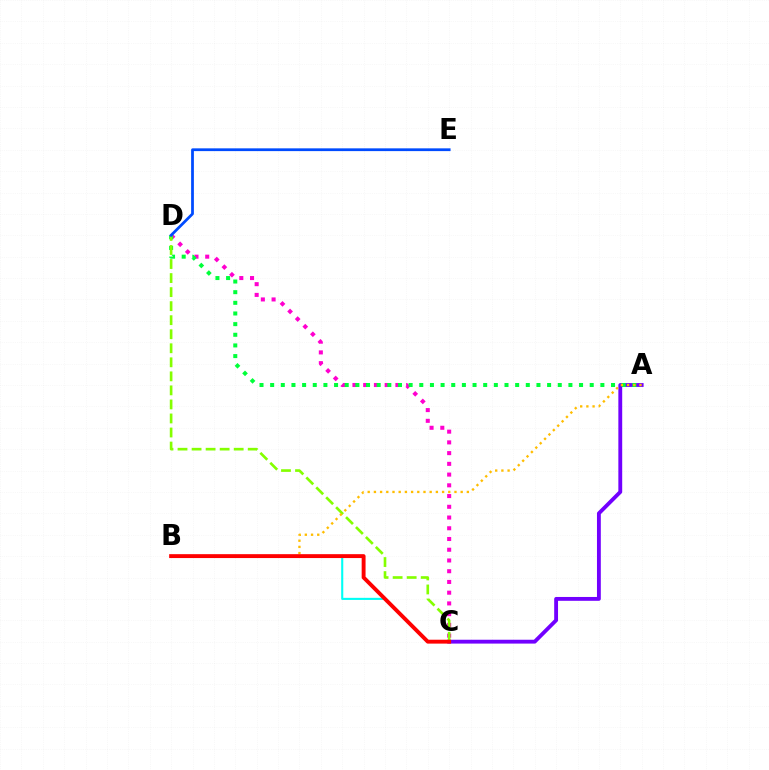{('B', 'C'): [{'color': '#00fff6', 'line_style': 'solid', 'thickness': 1.51}, {'color': '#ff0000', 'line_style': 'solid', 'thickness': 2.8}], ('C', 'D'): [{'color': '#ff00cf', 'line_style': 'dotted', 'thickness': 2.92}, {'color': '#84ff00', 'line_style': 'dashed', 'thickness': 1.91}], ('A', 'C'): [{'color': '#7200ff', 'line_style': 'solid', 'thickness': 2.77}], ('A', 'D'): [{'color': '#00ff39', 'line_style': 'dotted', 'thickness': 2.89}], ('A', 'B'): [{'color': '#ffbd00', 'line_style': 'dotted', 'thickness': 1.68}], ('D', 'E'): [{'color': '#004bff', 'line_style': 'solid', 'thickness': 1.99}]}